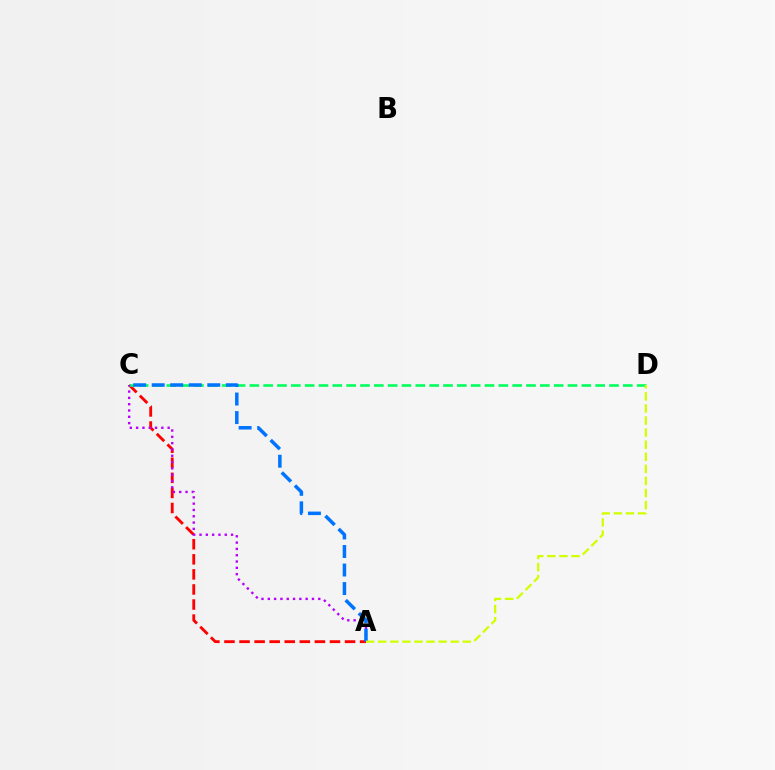{('A', 'C'): [{'color': '#ff0000', 'line_style': 'dashed', 'thickness': 2.05}, {'color': '#b900ff', 'line_style': 'dotted', 'thickness': 1.71}, {'color': '#0074ff', 'line_style': 'dashed', 'thickness': 2.52}], ('C', 'D'): [{'color': '#00ff5c', 'line_style': 'dashed', 'thickness': 1.88}], ('A', 'D'): [{'color': '#d1ff00', 'line_style': 'dashed', 'thickness': 1.64}]}